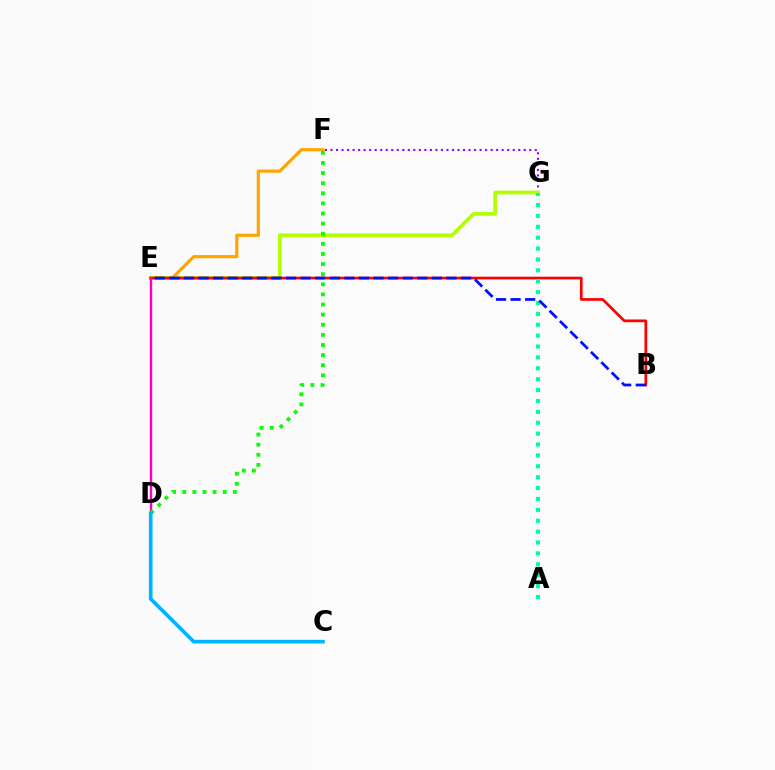{('F', 'G'): [{'color': '#9b00ff', 'line_style': 'dotted', 'thickness': 1.5}], ('E', 'F'): [{'color': '#ffa500', 'line_style': 'solid', 'thickness': 2.28}], ('E', 'G'): [{'color': '#b3ff00', 'line_style': 'solid', 'thickness': 2.66}], ('B', 'E'): [{'color': '#ff0000', 'line_style': 'solid', 'thickness': 1.94}, {'color': '#0010ff', 'line_style': 'dashed', 'thickness': 1.98}], ('D', 'E'): [{'color': '#ff00bd', 'line_style': 'solid', 'thickness': 1.71}], ('D', 'F'): [{'color': '#08ff00', 'line_style': 'dotted', 'thickness': 2.75}], ('A', 'G'): [{'color': '#00ff9d', 'line_style': 'dotted', 'thickness': 2.96}], ('C', 'D'): [{'color': '#00b5ff', 'line_style': 'solid', 'thickness': 2.64}]}